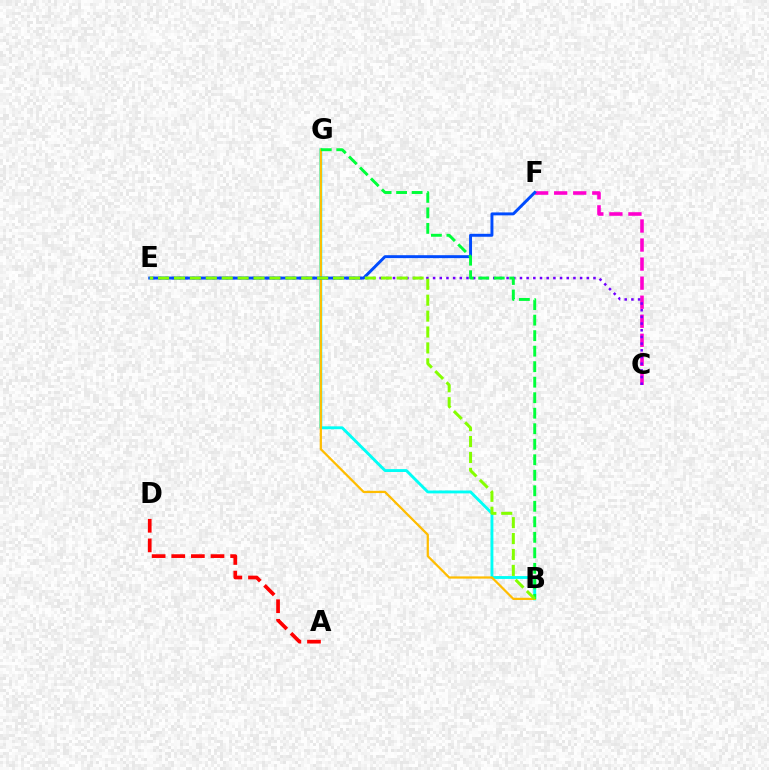{('B', 'G'): [{'color': '#00fff6', 'line_style': 'solid', 'thickness': 2.07}, {'color': '#ffbd00', 'line_style': 'solid', 'thickness': 1.61}, {'color': '#00ff39', 'line_style': 'dashed', 'thickness': 2.11}], ('A', 'D'): [{'color': '#ff0000', 'line_style': 'dashed', 'thickness': 2.67}], ('C', 'F'): [{'color': '#ff00cf', 'line_style': 'dashed', 'thickness': 2.59}], ('C', 'E'): [{'color': '#7200ff', 'line_style': 'dotted', 'thickness': 1.82}], ('E', 'F'): [{'color': '#004bff', 'line_style': 'solid', 'thickness': 2.12}], ('B', 'E'): [{'color': '#84ff00', 'line_style': 'dashed', 'thickness': 2.16}]}